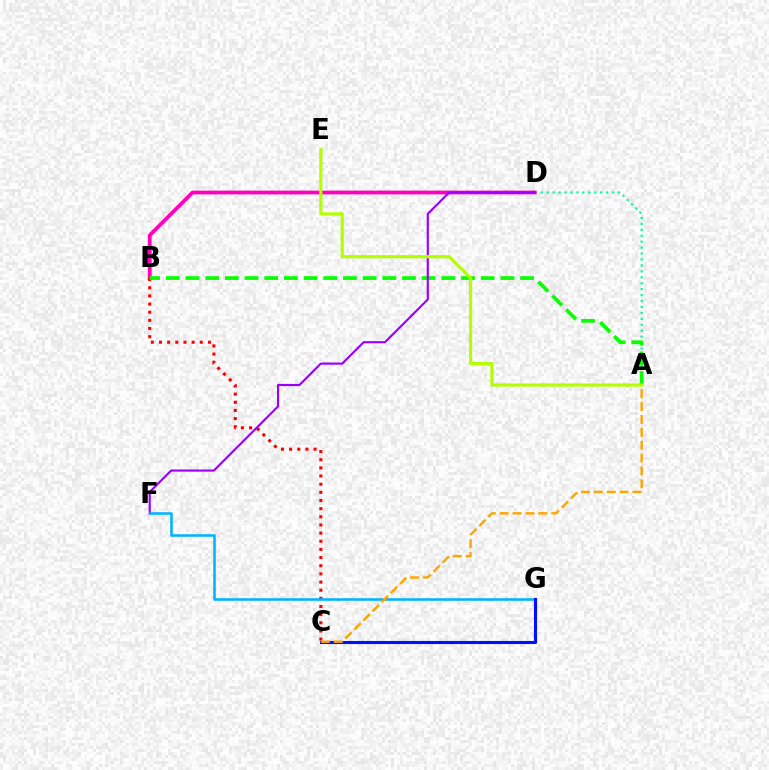{('A', 'D'): [{'color': '#00ff9d', 'line_style': 'dotted', 'thickness': 1.61}], ('B', 'D'): [{'color': '#ff00bd', 'line_style': 'solid', 'thickness': 2.7}], ('B', 'C'): [{'color': '#ff0000', 'line_style': 'dotted', 'thickness': 2.22}], ('A', 'B'): [{'color': '#08ff00', 'line_style': 'dashed', 'thickness': 2.67}], ('D', 'F'): [{'color': '#9b00ff', 'line_style': 'solid', 'thickness': 1.55}], ('F', 'G'): [{'color': '#00b5ff', 'line_style': 'solid', 'thickness': 1.85}], ('A', 'E'): [{'color': '#b3ff00', 'line_style': 'solid', 'thickness': 2.29}], ('C', 'G'): [{'color': '#0010ff', 'line_style': 'solid', 'thickness': 2.22}], ('A', 'C'): [{'color': '#ffa500', 'line_style': 'dashed', 'thickness': 1.75}]}